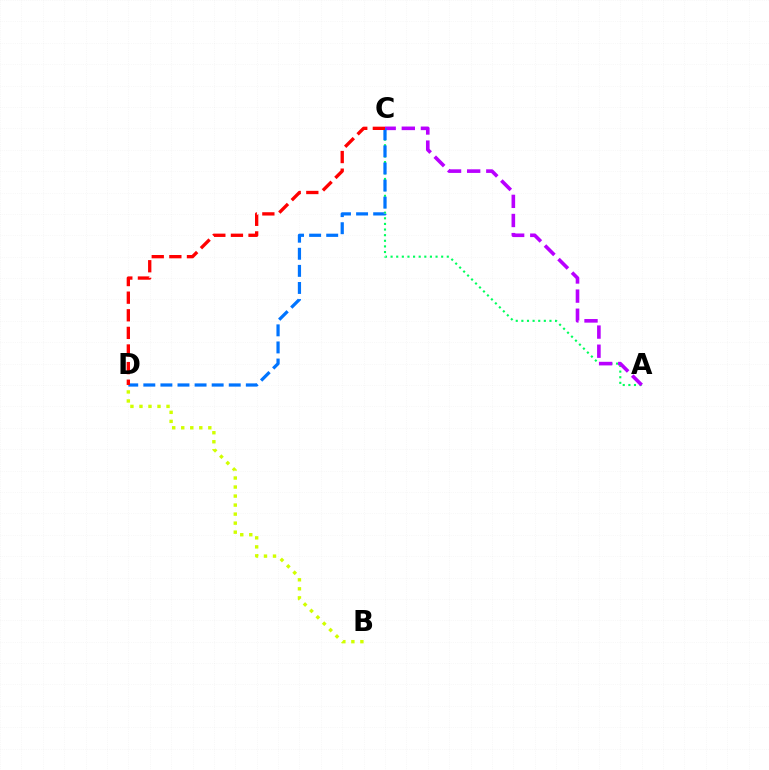{('A', 'C'): [{'color': '#00ff5c', 'line_style': 'dotted', 'thickness': 1.53}, {'color': '#b900ff', 'line_style': 'dashed', 'thickness': 2.6}], ('B', 'D'): [{'color': '#d1ff00', 'line_style': 'dotted', 'thickness': 2.45}], ('C', 'D'): [{'color': '#0074ff', 'line_style': 'dashed', 'thickness': 2.32}, {'color': '#ff0000', 'line_style': 'dashed', 'thickness': 2.39}]}